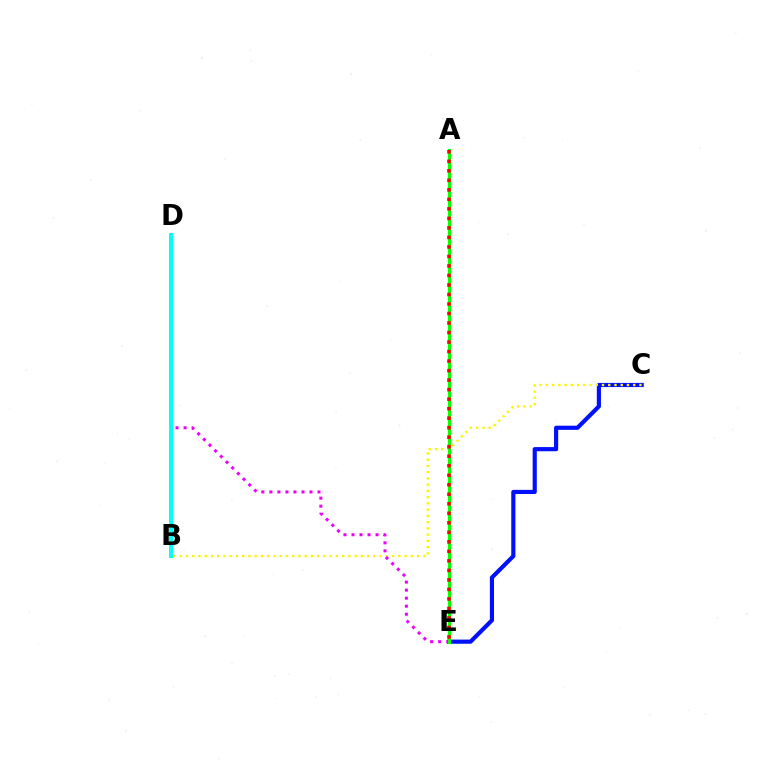{('C', 'E'): [{'color': '#0010ff', 'line_style': 'solid', 'thickness': 2.99}], ('B', 'C'): [{'color': '#fcf500', 'line_style': 'dotted', 'thickness': 1.7}], ('D', 'E'): [{'color': '#ee00ff', 'line_style': 'dotted', 'thickness': 2.18}], ('B', 'D'): [{'color': '#00fff6', 'line_style': 'solid', 'thickness': 2.89}], ('A', 'E'): [{'color': '#08ff00', 'line_style': 'solid', 'thickness': 2.26}, {'color': '#ff0000', 'line_style': 'dotted', 'thickness': 2.58}]}